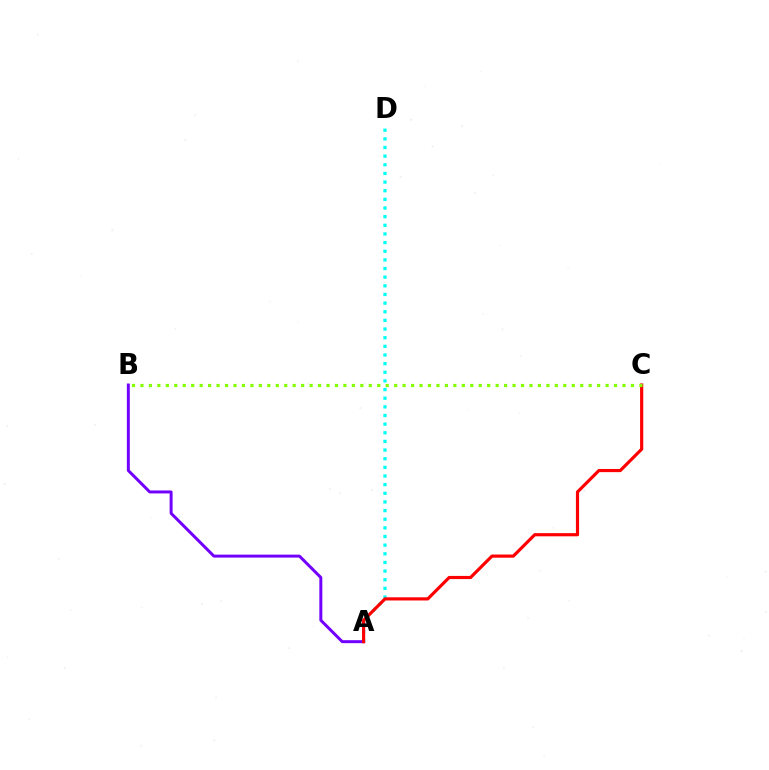{('A', 'B'): [{'color': '#7200ff', 'line_style': 'solid', 'thickness': 2.14}], ('A', 'D'): [{'color': '#00fff6', 'line_style': 'dotted', 'thickness': 2.35}], ('A', 'C'): [{'color': '#ff0000', 'line_style': 'solid', 'thickness': 2.28}], ('B', 'C'): [{'color': '#84ff00', 'line_style': 'dotted', 'thickness': 2.3}]}